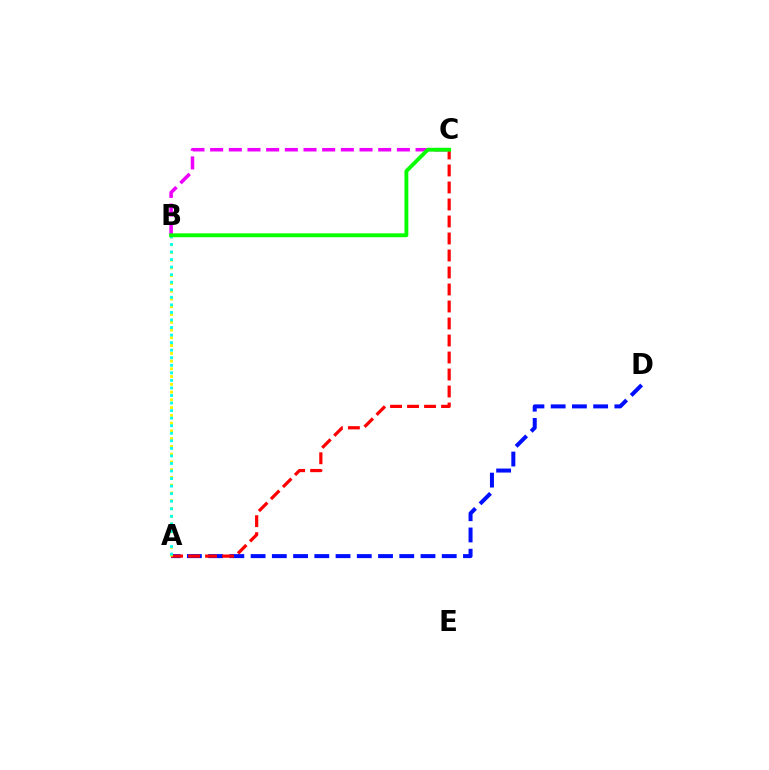{('A', 'D'): [{'color': '#0010ff', 'line_style': 'dashed', 'thickness': 2.88}], ('A', 'C'): [{'color': '#ff0000', 'line_style': 'dashed', 'thickness': 2.31}], ('A', 'B'): [{'color': '#fcf500', 'line_style': 'dotted', 'thickness': 2.11}, {'color': '#00fff6', 'line_style': 'dotted', 'thickness': 2.05}], ('B', 'C'): [{'color': '#ee00ff', 'line_style': 'dashed', 'thickness': 2.54}, {'color': '#08ff00', 'line_style': 'solid', 'thickness': 2.78}]}